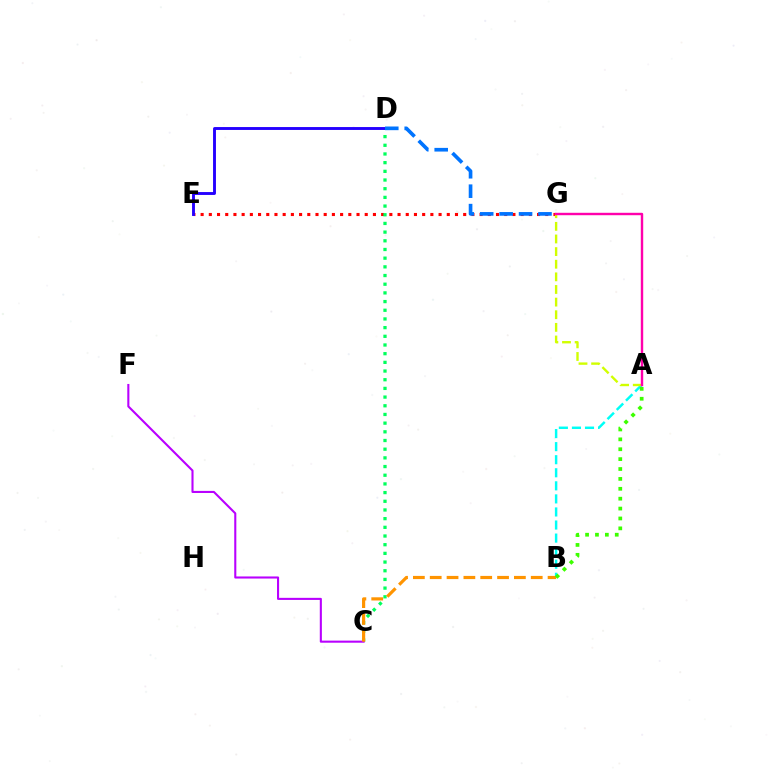{('E', 'G'): [{'color': '#ff0000', 'line_style': 'dotted', 'thickness': 2.23}], ('C', 'D'): [{'color': '#00ff5c', 'line_style': 'dotted', 'thickness': 2.36}], ('A', 'B'): [{'color': '#00fff6', 'line_style': 'dashed', 'thickness': 1.77}, {'color': '#3dff00', 'line_style': 'dotted', 'thickness': 2.69}], ('C', 'F'): [{'color': '#b900ff', 'line_style': 'solid', 'thickness': 1.5}], ('B', 'C'): [{'color': '#ff9400', 'line_style': 'dashed', 'thickness': 2.29}], ('A', 'G'): [{'color': '#d1ff00', 'line_style': 'dashed', 'thickness': 1.72}, {'color': '#ff00ac', 'line_style': 'solid', 'thickness': 1.74}], ('D', 'E'): [{'color': '#2500ff', 'line_style': 'solid', 'thickness': 2.08}], ('D', 'G'): [{'color': '#0074ff', 'line_style': 'dashed', 'thickness': 2.64}]}